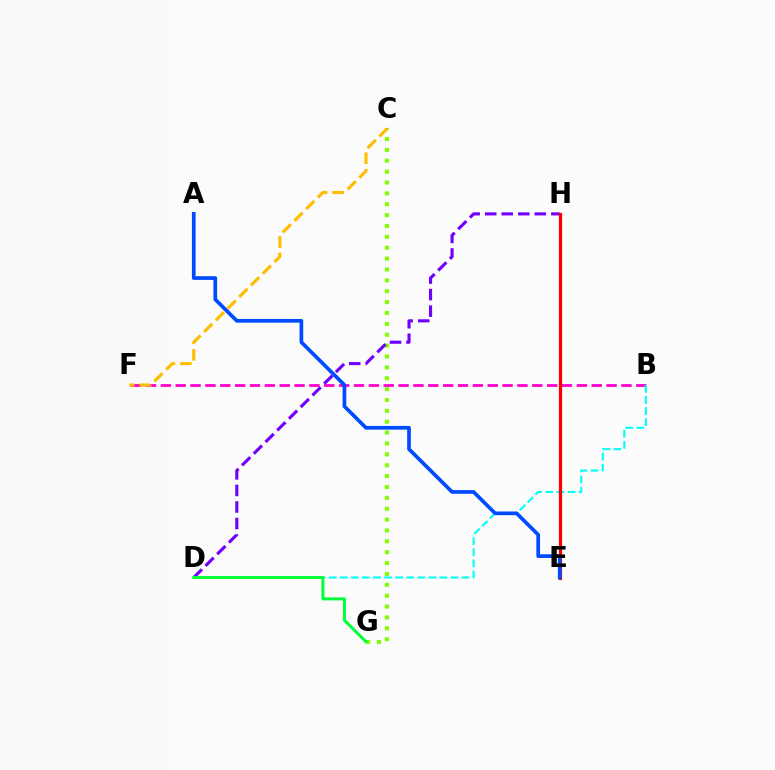{('C', 'G'): [{'color': '#84ff00', 'line_style': 'dotted', 'thickness': 2.95}], ('B', 'F'): [{'color': '#ff00cf', 'line_style': 'dashed', 'thickness': 2.02}], ('B', 'D'): [{'color': '#00fff6', 'line_style': 'dashed', 'thickness': 1.51}], ('D', 'H'): [{'color': '#7200ff', 'line_style': 'dashed', 'thickness': 2.25}], ('C', 'F'): [{'color': '#ffbd00', 'line_style': 'dashed', 'thickness': 2.24}], ('E', 'H'): [{'color': '#ff0000', 'line_style': 'solid', 'thickness': 2.32}], ('D', 'G'): [{'color': '#00ff39', 'line_style': 'solid', 'thickness': 2.15}], ('A', 'E'): [{'color': '#004bff', 'line_style': 'solid', 'thickness': 2.67}]}